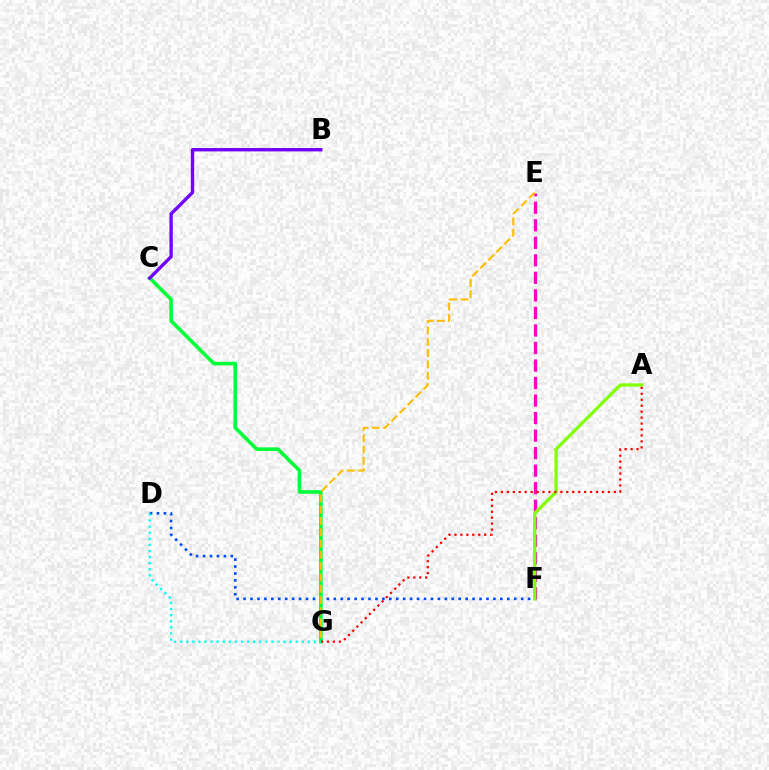{('E', 'F'): [{'color': '#ff00cf', 'line_style': 'dashed', 'thickness': 2.38}], ('D', 'F'): [{'color': '#004bff', 'line_style': 'dotted', 'thickness': 1.89}], ('C', 'G'): [{'color': '#00ff39', 'line_style': 'solid', 'thickness': 2.6}], ('E', 'G'): [{'color': '#ffbd00', 'line_style': 'dashed', 'thickness': 1.53}], ('B', 'C'): [{'color': '#7200ff', 'line_style': 'solid', 'thickness': 2.42}], ('A', 'F'): [{'color': '#84ff00', 'line_style': 'solid', 'thickness': 2.37}], ('A', 'G'): [{'color': '#ff0000', 'line_style': 'dotted', 'thickness': 1.62}], ('D', 'G'): [{'color': '#00fff6', 'line_style': 'dotted', 'thickness': 1.65}]}